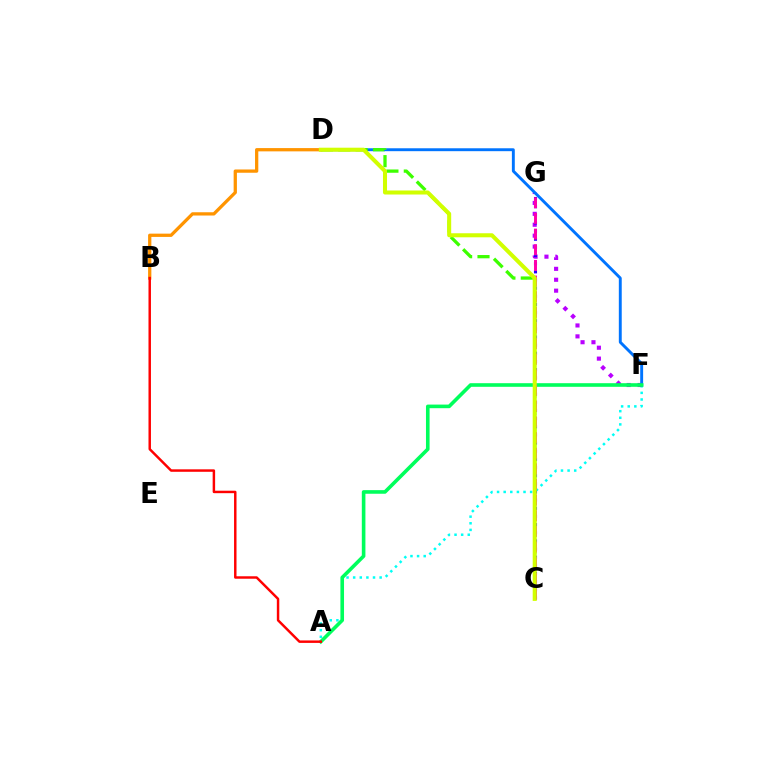{('A', 'F'): [{'color': '#00fff6', 'line_style': 'dotted', 'thickness': 1.8}, {'color': '#00ff5c', 'line_style': 'solid', 'thickness': 2.6}], ('F', 'G'): [{'color': '#b900ff', 'line_style': 'dotted', 'thickness': 2.96}], ('D', 'F'): [{'color': '#0074ff', 'line_style': 'solid', 'thickness': 2.09}], ('C', 'D'): [{'color': '#3dff00', 'line_style': 'dashed', 'thickness': 2.36}, {'color': '#d1ff00', 'line_style': 'solid', 'thickness': 2.91}], ('C', 'G'): [{'color': '#2500ff', 'line_style': 'dotted', 'thickness': 2.21}, {'color': '#ff00ac', 'line_style': 'dashed', 'thickness': 2.13}], ('B', 'D'): [{'color': '#ff9400', 'line_style': 'solid', 'thickness': 2.36}], ('A', 'B'): [{'color': '#ff0000', 'line_style': 'solid', 'thickness': 1.77}]}